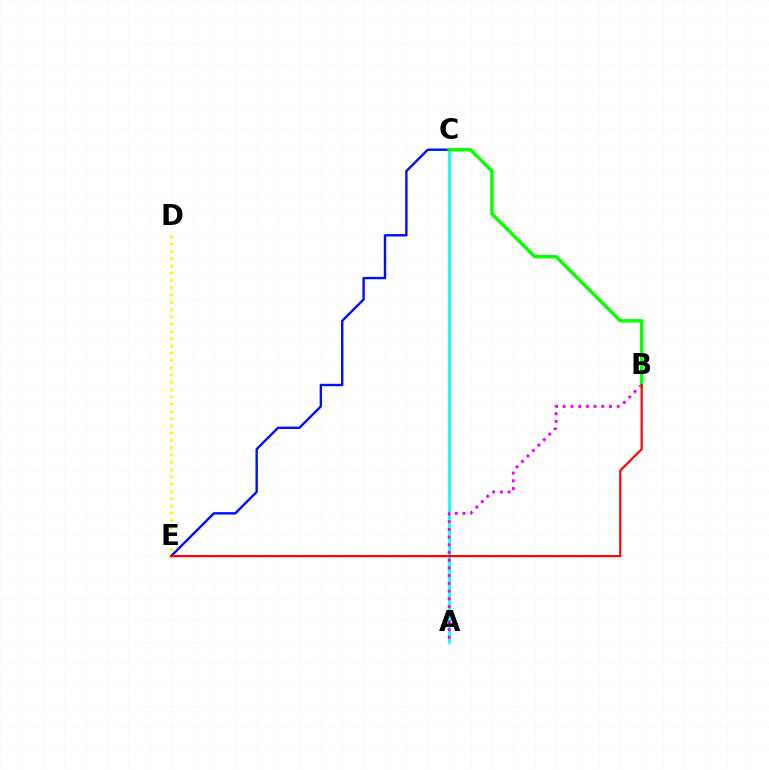{('A', 'C'): [{'color': '#00fff6', 'line_style': 'solid', 'thickness': 1.9}], ('A', 'B'): [{'color': '#ee00ff', 'line_style': 'dotted', 'thickness': 2.1}], ('D', 'E'): [{'color': '#fcf500', 'line_style': 'dotted', 'thickness': 1.98}], ('C', 'E'): [{'color': '#0010ff', 'line_style': 'solid', 'thickness': 1.72}], ('B', 'C'): [{'color': '#08ff00', 'line_style': 'solid', 'thickness': 2.46}], ('B', 'E'): [{'color': '#ff0000', 'line_style': 'solid', 'thickness': 1.58}]}